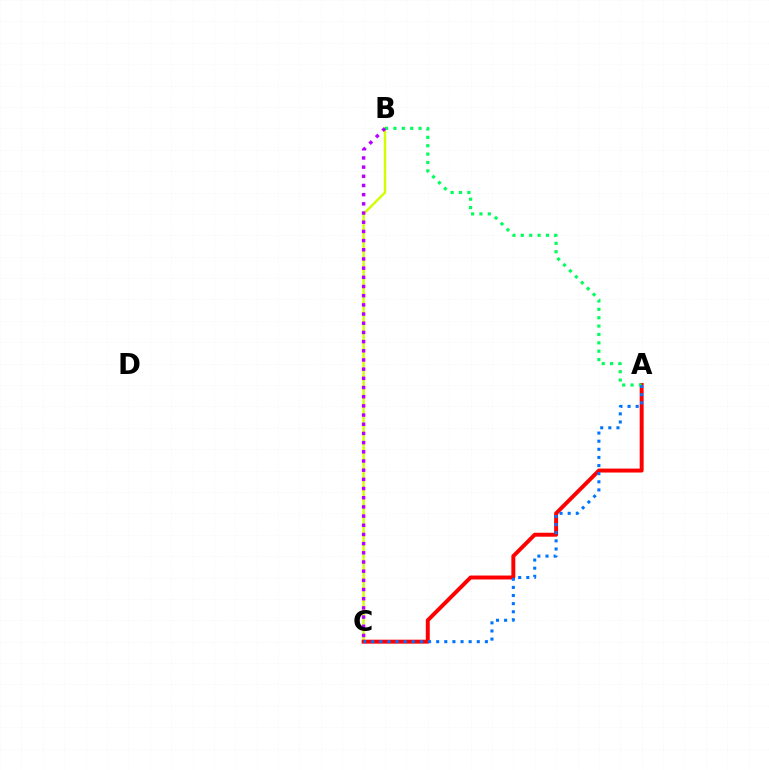{('B', 'C'): [{'color': '#d1ff00', 'line_style': 'solid', 'thickness': 1.76}, {'color': '#b900ff', 'line_style': 'dotted', 'thickness': 2.5}], ('A', 'C'): [{'color': '#ff0000', 'line_style': 'solid', 'thickness': 2.84}, {'color': '#0074ff', 'line_style': 'dotted', 'thickness': 2.21}], ('A', 'B'): [{'color': '#00ff5c', 'line_style': 'dotted', 'thickness': 2.27}]}